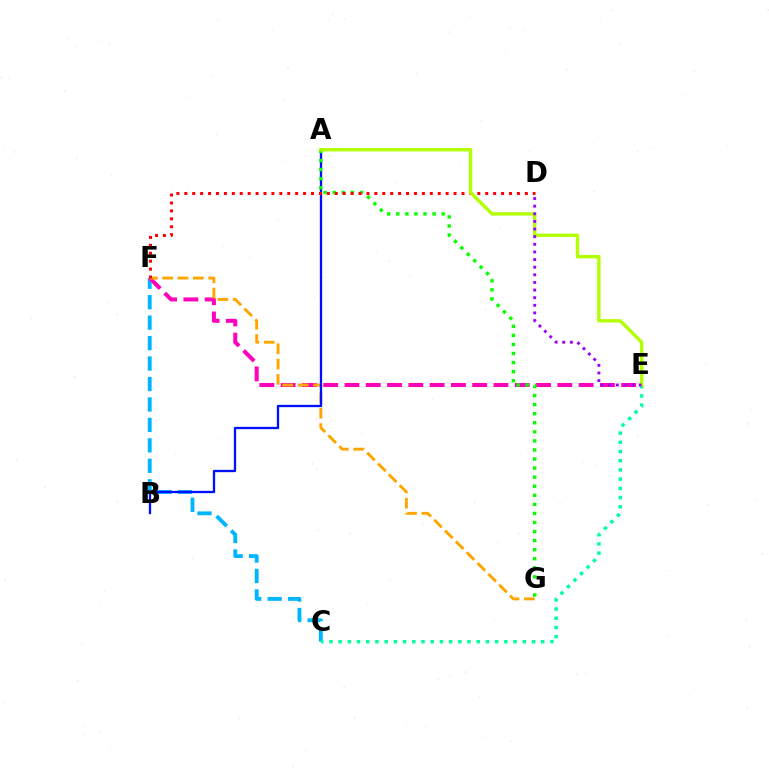{('C', 'F'): [{'color': '#00b5ff', 'line_style': 'dashed', 'thickness': 2.78}], ('E', 'F'): [{'color': '#ff00bd', 'line_style': 'dashed', 'thickness': 2.89}], ('C', 'E'): [{'color': '#00ff9d', 'line_style': 'dotted', 'thickness': 2.5}], ('F', 'G'): [{'color': '#ffa500', 'line_style': 'dashed', 'thickness': 2.08}], ('A', 'B'): [{'color': '#0010ff', 'line_style': 'solid', 'thickness': 1.66}], ('A', 'G'): [{'color': '#08ff00', 'line_style': 'dotted', 'thickness': 2.46}], ('D', 'F'): [{'color': '#ff0000', 'line_style': 'dotted', 'thickness': 2.15}], ('A', 'E'): [{'color': '#b3ff00', 'line_style': 'solid', 'thickness': 2.44}], ('D', 'E'): [{'color': '#9b00ff', 'line_style': 'dotted', 'thickness': 2.07}]}